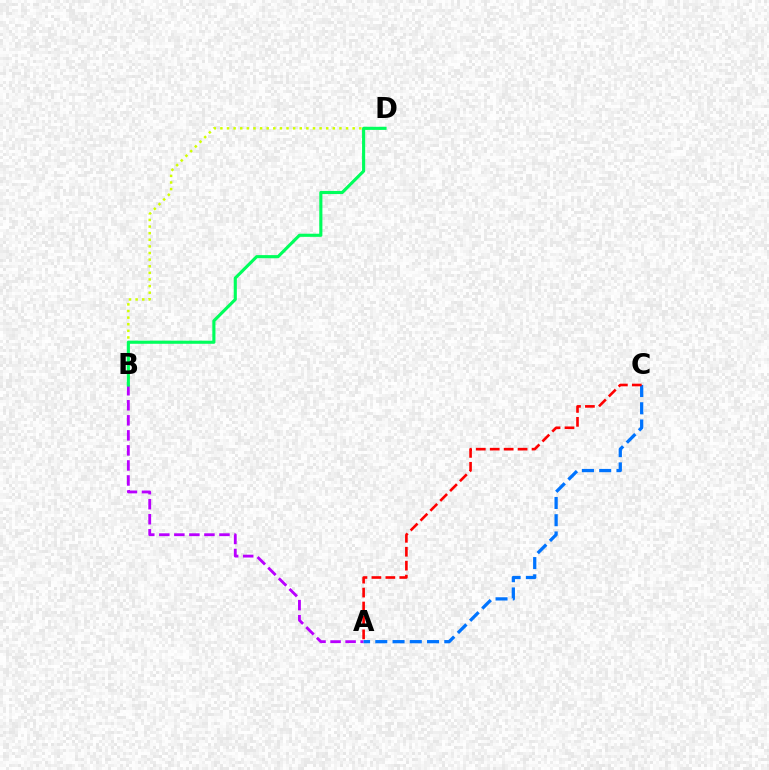{('B', 'D'): [{'color': '#d1ff00', 'line_style': 'dotted', 'thickness': 1.8}, {'color': '#00ff5c', 'line_style': 'solid', 'thickness': 2.25}], ('A', 'B'): [{'color': '#b900ff', 'line_style': 'dashed', 'thickness': 2.04}], ('A', 'C'): [{'color': '#0074ff', 'line_style': 'dashed', 'thickness': 2.34}, {'color': '#ff0000', 'line_style': 'dashed', 'thickness': 1.89}]}